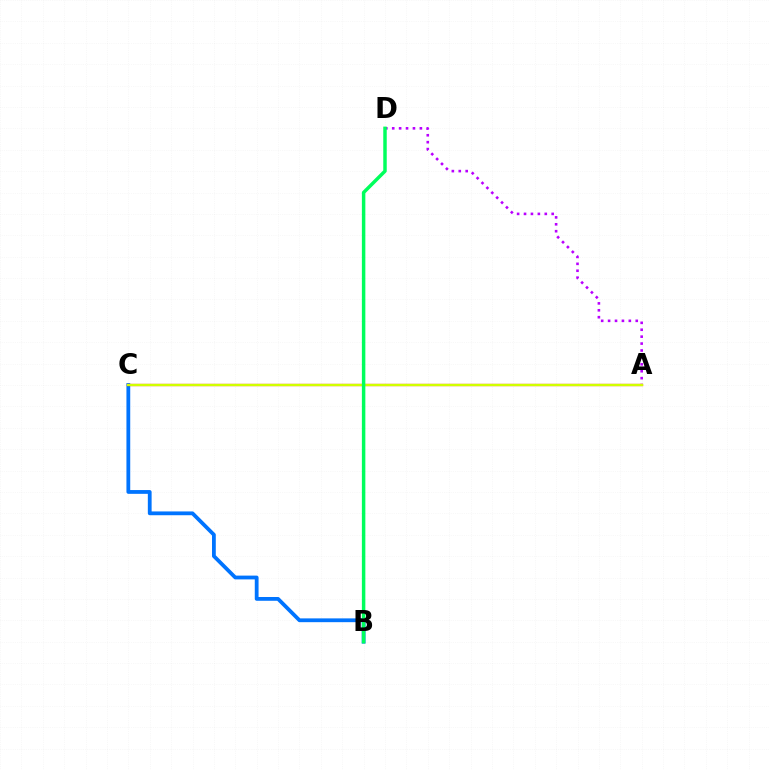{('B', 'C'): [{'color': '#0074ff', 'line_style': 'solid', 'thickness': 2.73}], ('A', 'D'): [{'color': '#b900ff', 'line_style': 'dotted', 'thickness': 1.88}], ('A', 'C'): [{'color': '#ff0000', 'line_style': 'solid', 'thickness': 1.61}, {'color': '#d1ff00', 'line_style': 'solid', 'thickness': 1.66}], ('B', 'D'): [{'color': '#00ff5c', 'line_style': 'solid', 'thickness': 2.5}]}